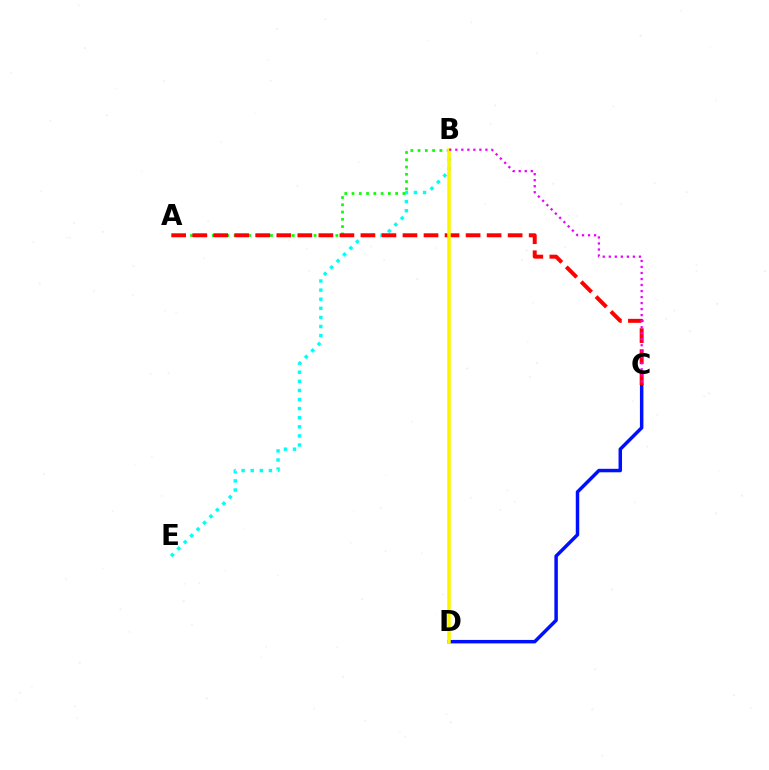{('B', 'E'): [{'color': '#00fff6', 'line_style': 'dotted', 'thickness': 2.47}], ('A', 'B'): [{'color': '#08ff00', 'line_style': 'dotted', 'thickness': 1.97}], ('C', 'D'): [{'color': '#0010ff', 'line_style': 'solid', 'thickness': 2.5}], ('A', 'C'): [{'color': '#ff0000', 'line_style': 'dashed', 'thickness': 2.86}], ('B', 'D'): [{'color': '#fcf500', 'line_style': 'solid', 'thickness': 2.54}], ('B', 'C'): [{'color': '#ee00ff', 'line_style': 'dotted', 'thickness': 1.64}]}